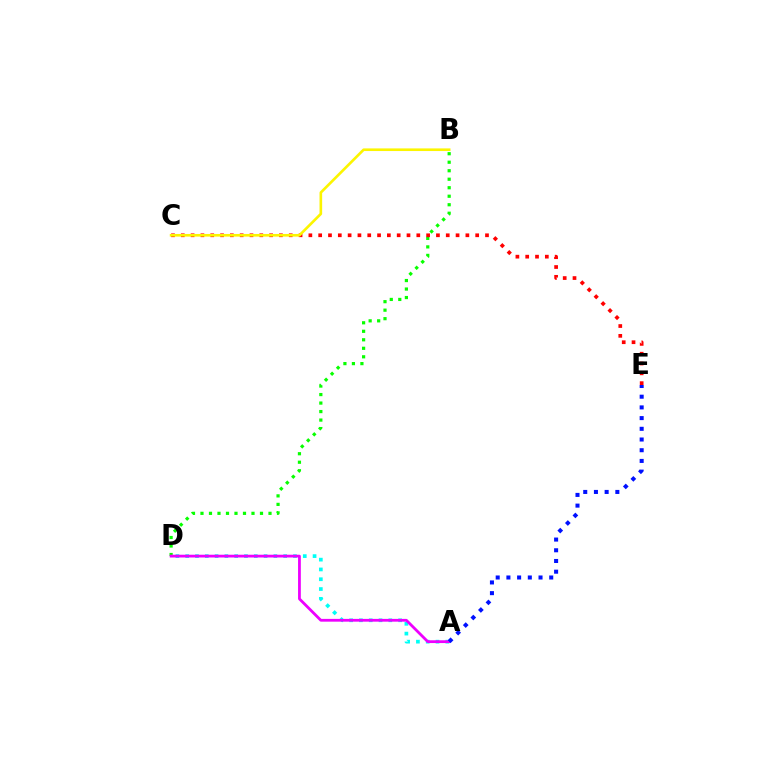{('B', 'D'): [{'color': '#08ff00', 'line_style': 'dotted', 'thickness': 2.31}], ('A', 'D'): [{'color': '#00fff6', 'line_style': 'dotted', 'thickness': 2.66}, {'color': '#ee00ff', 'line_style': 'solid', 'thickness': 2.0}], ('C', 'E'): [{'color': '#ff0000', 'line_style': 'dotted', 'thickness': 2.67}], ('A', 'E'): [{'color': '#0010ff', 'line_style': 'dotted', 'thickness': 2.91}], ('B', 'C'): [{'color': '#fcf500', 'line_style': 'solid', 'thickness': 1.9}]}